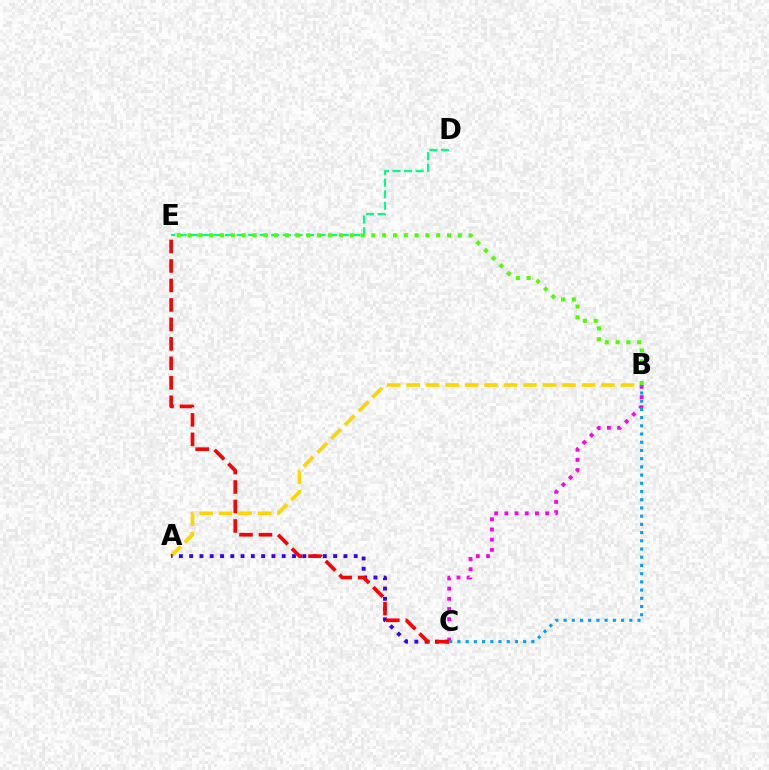{('D', 'E'): [{'color': '#00ff86', 'line_style': 'dashed', 'thickness': 1.57}], ('A', 'B'): [{'color': '#ffd500', 'line_style': 'dashed', 'thickness': 2.65}], ('A', 'C'): [{'color': '#3700ff', 'line_style': 'dotted', 'thickness': 2.79}], ('B', 'C'): [{'color': '#ff00ed', 'line_style': 'dotted', 'thickness': 2.77}, {'color': '#009eff', 'line_style': 'dotted', 'thickness': 2.23}], ('C', 'E'): [{'color': '#ff0000', 'line_style': 'dashed', 'thickness': 2.65}], ('B', 'E'): [{'color': '#4fff00', 'line_style': 'dotted', 'thickness': 2.94}]}